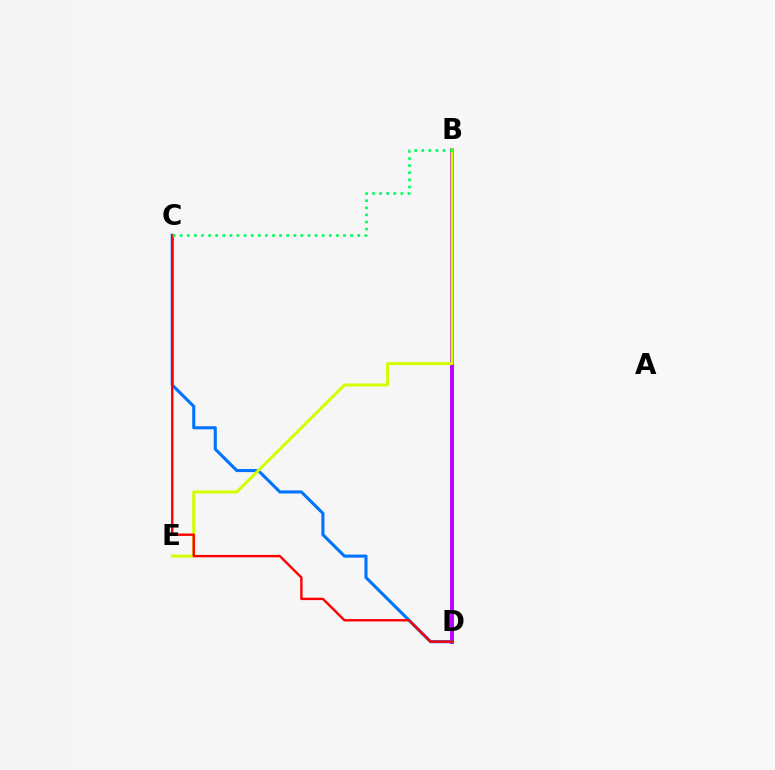{('B', 'D'): [{'color': '#b900ff', 'line_style': 'solid', 'thickness': 2.8}], ('C', 'D'): [{'color': '#0074ff', 'line_style': 'solid', 'thickness': 2.22}, {'color': '#ff0000', 'line_style': 'solid', 'thickness': 1.72}], ('B', 'E'): [{'color': '#d1ff00', 'line_style': 'solid', 'thickness': 2.15}], ('B', 'C'): [{'color': '#00ff5c', 'line_style': 'dotted', 'thickness': 1.93}]}